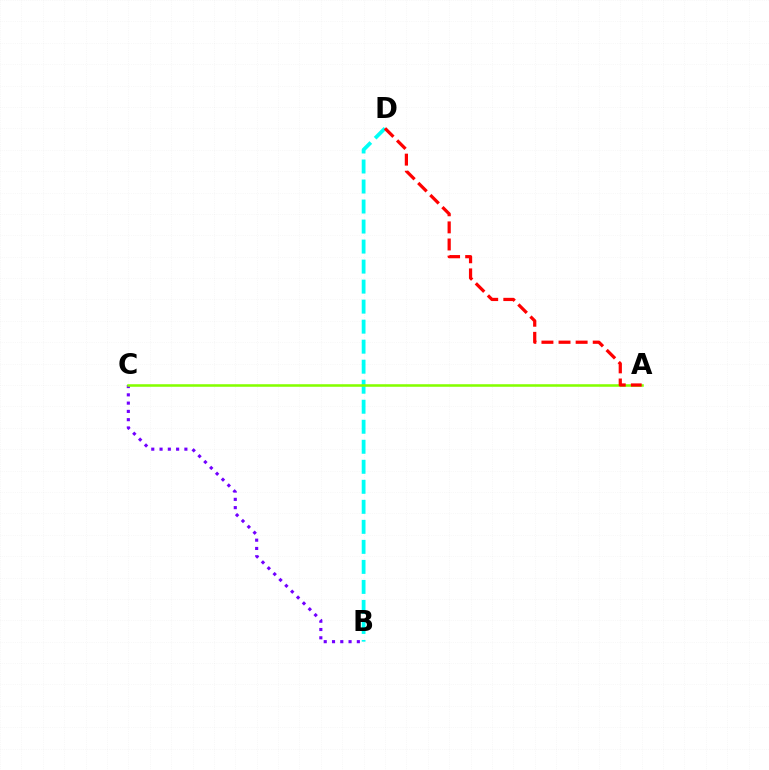{('B', 'D'): [{'color': '#00fff6', 'line_style': 'dashed', 'thickness': 2.72}], ('B', 'C'): [{'color': '#7200ff', 'line_style': 'dotted', 'thickness': 2.25}], ('A', 'C'): [{'color': '#84ff00', 'line_style': 'solid', 'thickness': 1.84}], ('A', 'D'): [{'color': '#ff0000', 'line_style': 'dashed', 'thickness': 2.32}]}